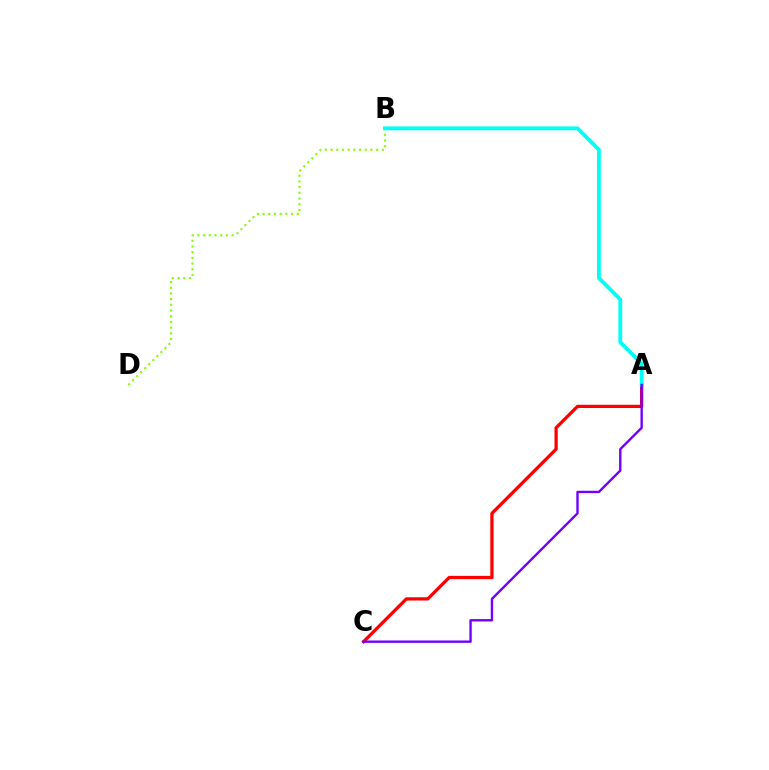{('A', 'C'): [{'color': '#ff0000', 'line_style': 'solid', 'thickness': 2.35}, {'color': '#7200ff', 'line_style': 'solid', 'thickness': 1.72}], ('B', 'D'): [{'color': '#84ff00', 'line_style': 'dotted', 'thickness': 1.55}], ('A', 'B'): [{'color': '#00fff6', 'line_style': 'solid', 'thickness': 2.77}]}